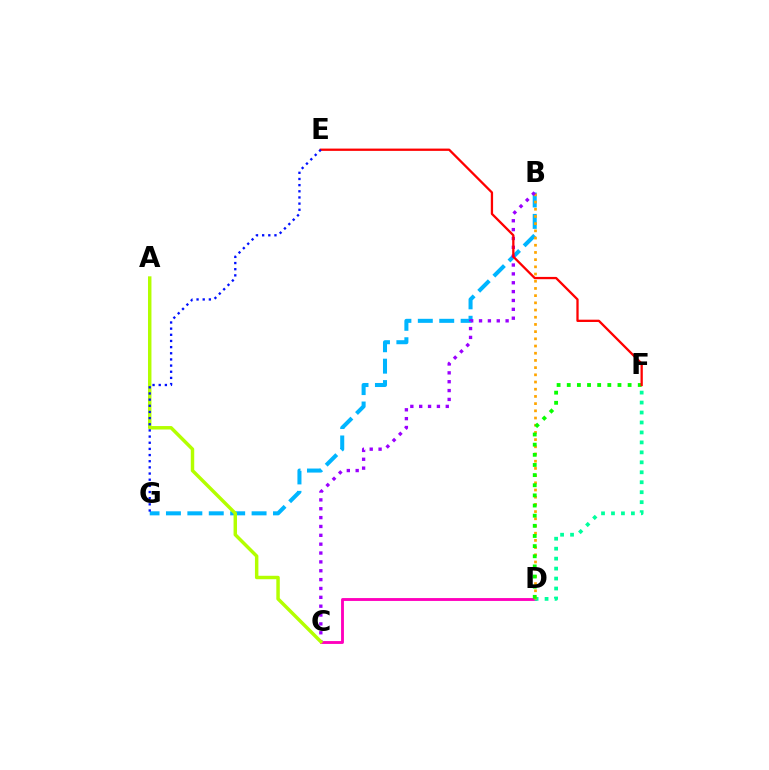{('B', 'G'): [{'color': '#00b5ff', 'line_style': 'dashed', 'thickness': 2.91}], ('C', 'D'): [{'color': '#ff00bd', 'line_style': 'solid', 'thickness': 2.07}], ('D', 'F'): [{'color': '#00ff9d', 'line_style': 'dotted', 'thickness': 2.71}, {'color': '#08ff00', 'line_style': 'dotted', 'thickness': 2.76}], ('B', 'D'): [{'color': '#ffa500', 'line_style': 'dotted', 'thickness': 1.96}], ('B', 'C'): [{'color': '#9b00ff', 'line_style': 'dotted', 'thickness': 2.41}], ('A', 'C'): [{'color': '#b3ff00', 'line_style': 'solid', 'thickness': 2.49}], ('E', 'F'): [{'color': '#ff0000', 'line_style': 'solid', 'thickness': 1.65}], ('E', 'G'): [{'color': '#0010ff', 'line_style': 'dotted', 'thickness': 1.67}]}